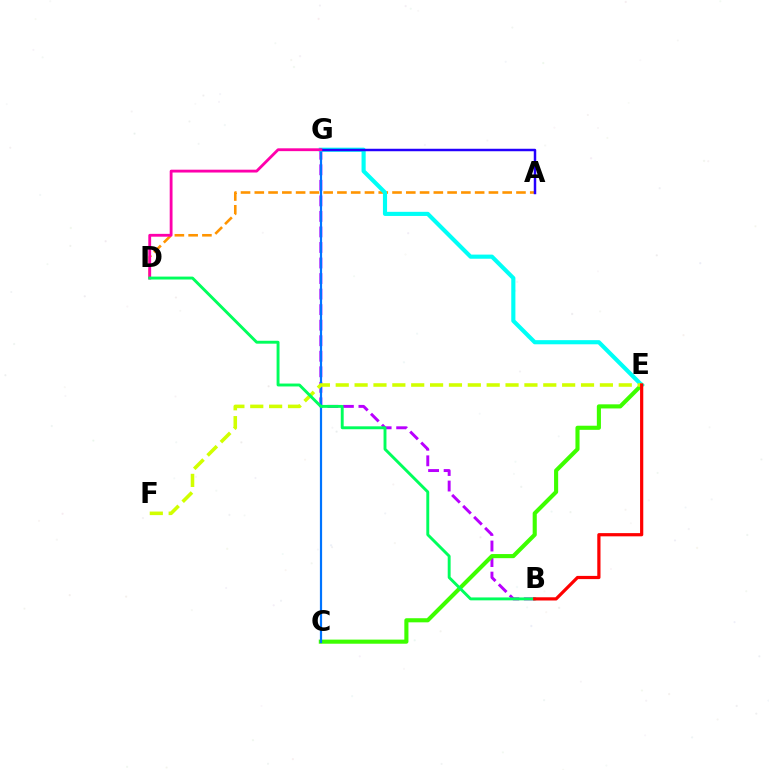{('B', 'G'): [{'color': '#b900ff', 'line_style': 'dashed', 'thickness': 2.11}], ('A', 'D'): [{'color': '#ff9400', 'line_style': 'dashed', 'thickness': 1.87}], ('C', 'E'): [{'color': '#3dff00', 'line_style': 'solid', 'thickness': 2.96}], ('C', 'G'): [{'color': '#0074ff', 'line_style': 'solid', 'thickness': 1.59}], ('E', 'G'): [{'color': '#00fff6', 'line_style': 'solid', 'thickness': 2.98}], ('E', 'F'): [{'color': '#d1ff00', 'line_style': 'dashed', 'thickness': 2.56}], ('A', 'G'): [{'color': '#2500ff', 'line_style': 'solid', 'thickness': 1.78}], ('D', 'G'): [{'color': '#ff00ac', 'line_style': 'solid', 'thickness': 2.04}], ('B', 'D'): [{'color': '#00ff5c', 'line_style': 'solid', 'thickness': 2.09}], ('B', 'E'): [{'color': '#ff0000', 'line_style': 'solid', 'thickness': 2.31}]}